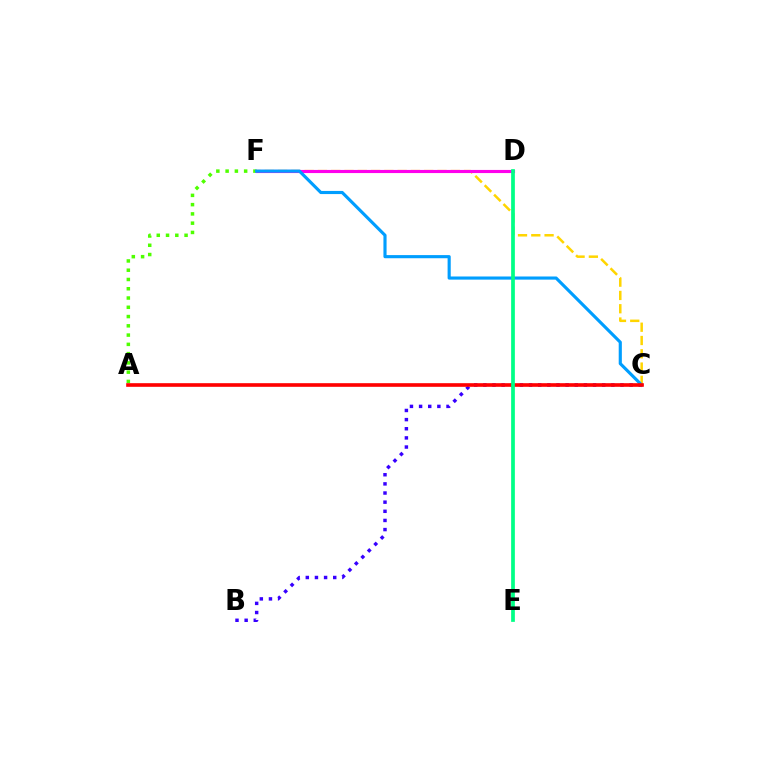{('A', 'F'): [{'color': '#4fff00', 'line_style': 'dotted', 'thickness': 2.52}], ('B', 'C'): [{'color': '#3700ff', 'line_style': 'dotted', 'thickness': 2.48}], ('C', 'F'): [{'color': '#ffd500', 'line_style': 'dashed', 'thickness': 1.81}, {'color': '#009eff', 'line_style': 'solid', 'thickness': 2.26}], ('D', 'F'): [{'color': '#ff00ed', 'line_style': 'solid', 'thickness': 2.25}], ('A', 'C'): [{'color': '#ff0000', 'line_style': 'solid', 'thickness': 2.62}], ('D', 'E'): [{'color': '#00ff86', 'line_style': 'solid', 'thickness': 2.68}]}